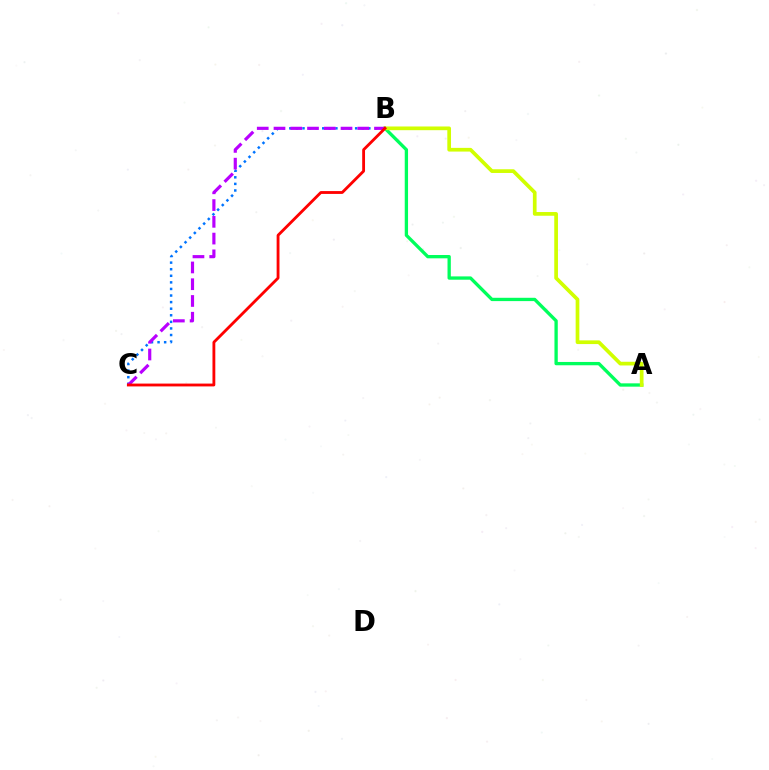{('A', 'B'): [{'color': '#00ff5c', 'line_style': 'solid', 'thickness': 2.39}, {'color': '#d1ff00', 'line_style': 'solid', 'thickness': 2.67}], ('B', 'C'): [{'color': '#0074ff', 'line_style': 'dotted', 'thickness': 1.79}, {'color': '#b900ff', 'line_style': 'dashed', 'thickness': 2.28}, {'color': '#ff0000', 'line_style': 'solid', 'thickness': 2.04}]}